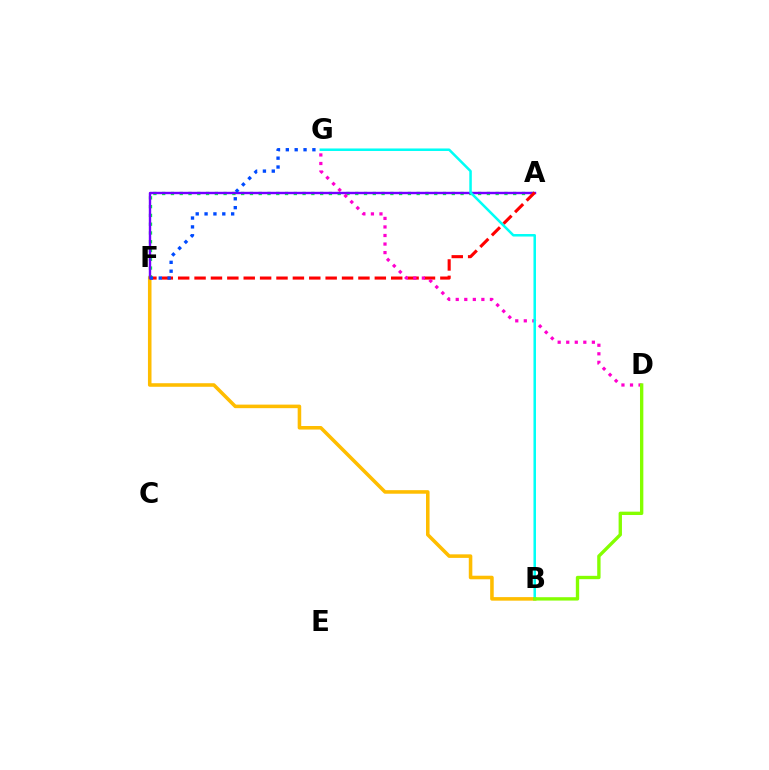{('B', 'F'): [{'color': '#ffbd00', 'line_style': 'solid', 'thickness': 2.56}], ('A', 'F'): [{'color': '#00ff39', 'line_style': 'dotted', 'thickness': 2.38}, {'color': '#7200ff', 'line_style': 'solid', 'thickness': 1.73}, {'color': '#ff0000', 'line_style': 'dashed', 'thickness': 2.23}], ('D', 'G'): [{'color': '#ff00cf', 'line_style': 'dotted', 'thickness': 2.32}], ('B', 'G'): [{'color': '#00fff6', 'line_style': 'solid', 'thickness': 1.81}], ('B', 'D'): [{'color': '#84ff00', 'line_style': 'solid', 'thickness': 2.41}], ('F', 'G'): [{'color': '#004bff', 'line_style': 'dotted', 'thickness': 2.41}]}